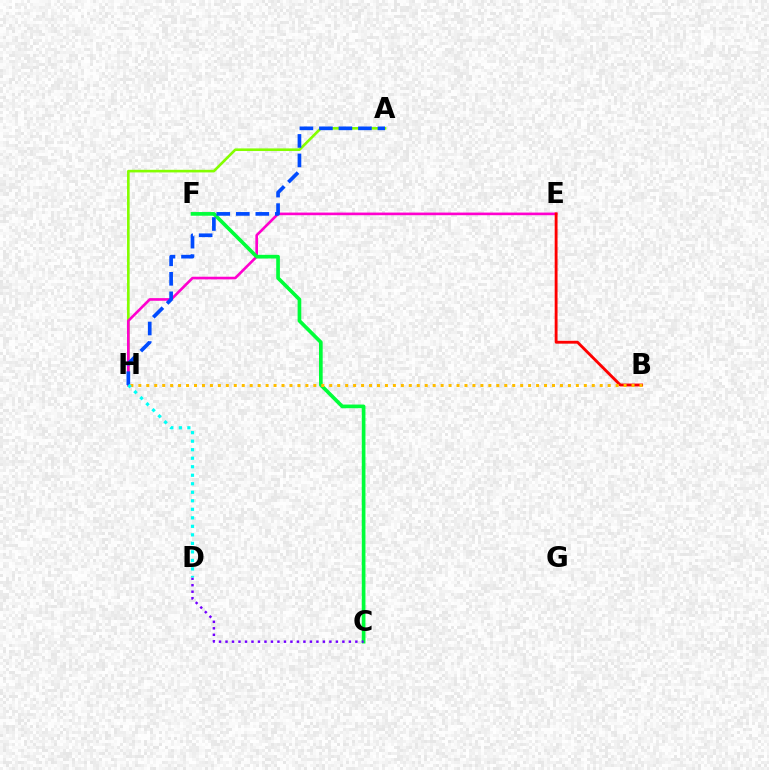{('A', 'H'): [{'color': '#84ff00', 'line_style': 'solid', 'thickness': 1.89}, {'color': '#004bff', 'line_style': 'dashed', 'thickness': 2.65}], ('E', 'H'): [{'color': '#ff00cf', 'line_style': 'solid', 'thickness': 1.9}], ('C', 'F'): [{'color': '#00ff39', 'line_style': 'solid', 'thickness': 2.64}], ('C', 'D'): [{'color': '#7200ff', 'line_style': 'dotted', 'thickness': 1.76}], ('B', 'E'): [{'color': '#ff0000', 'line_style': 'solid', 'thickness': 2.06}], ('B', 'H'): [{'color': '#ffbd00', 'line_style': 'dotted', 'thickness': 2.16}], ('D', 'H'): [{'color': '#00fff6', 'line_style': 'dotted', 'thickness': 2.31}]}